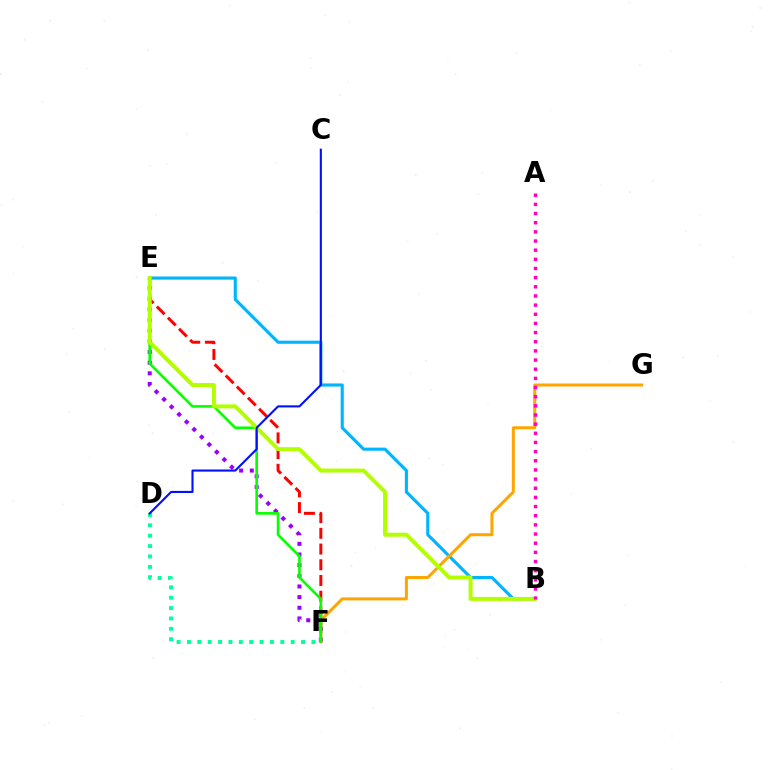{('E', 'F'): [{'color': '#ff0000', 'line_style': 'dashed', 'thickness': 2.13}, {'color': '#9b00ff', 'line_style': 'dotted', 'thickness': 2.89}, {'color': '#08ff00', 'line_style': 'solid', 'thickness': 1.9}], ('B', 'E'): [{'color': '#00b5ff', 'line_style': 'solid', 'thickness': 2.24}, {'color': '#b3ff00', 'line_style': 'solid', 'thickness': 2.86}], ('F', 'G'): [{'color': '#ffa500', 'line_style': 'solid', 'thickness': 2.16}], ('A', 'B'): [{'color': '#ff00bd', 'line_style': 'dotted', 'thickness': 2.49}], ('D', 'F'): [{'color': '#00ff9d', 'line_style': 'dotted', 'thickness': 2.82}], ('C', 'D'): [{'color': '#0010ff', 'line_style': 'solid', 'thickness': 1.52}]}